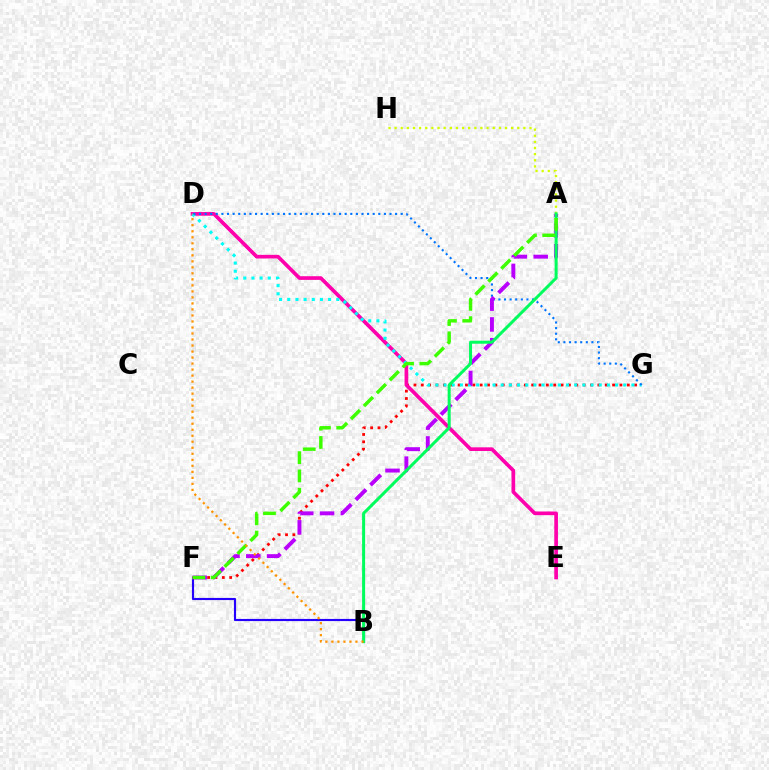{('B', 'F'): [{'color': '#2500ff', 'line_style': 'solid', 'thickness': 1.55}], ('F', 'G'): [{'color': '#ff0000', 'line_style': 'dotted', 'thickness': 2.0}], ('D', 'E'): [{'color': '#ff00ac', 'line_style': 'solid', 'thickness': 2.65}], ('D', 'G'): [{'color': '#00fff6', 'line_style': 'dotted', 'thickness': 2.22}, {'color': '#0074ff', 'line_style': 'dotted', 'thickness': 1.52}], ('A', 'F'): [{'color': '#b900ff', 'line_style': 'dashed', 'thickness': 2.83}, {'color': '#3dff00', 'line_style': 'dashed', 'thickness': 2.48}], ('A', 'H'): [{'color': '#d1ff00', 'line_style': 'dotted', 'thickness': 1.67}], ('A', 'B'): [{'color': '#00ff5c', 'line_style': 'solid', 'thickness': 2.17}], ('B', 'D'): [{'color': '#ff9400', 'line_style': 'dotted', 'thickness': 1.63}]}